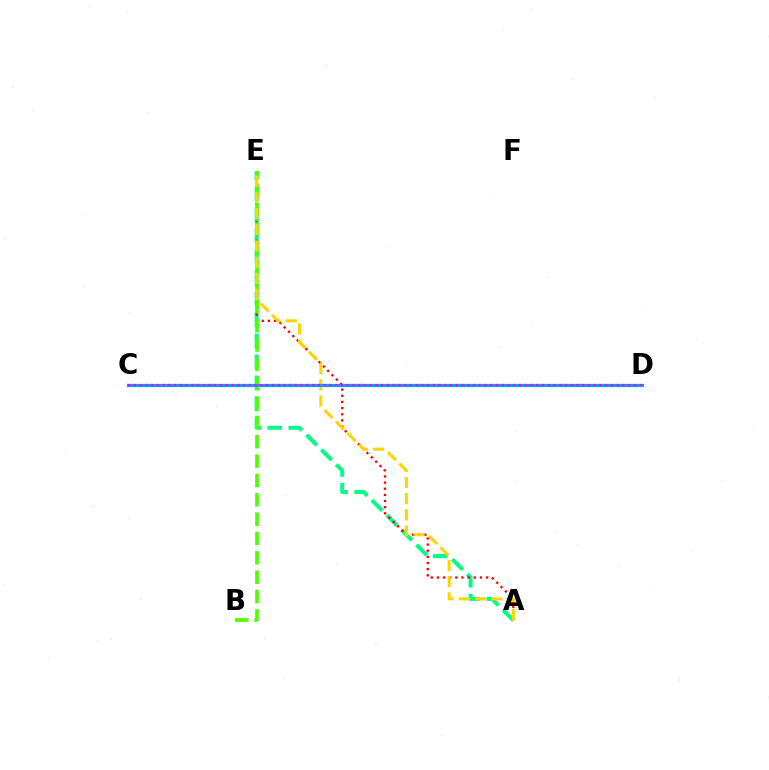{('A', 'E'): [{'color': '#00ff86', 'line_style': 'dashed', 'thickness': 2.85}, {'color': '#ff0000', 'line_style': 'dotted', 'thickness': 1.67}, {'color': '#ffd500', 'line_style': 'dashed', 'thickness': 2.2}], ('B', 'E'): [{'color': '#4fff00', 'line_style': 'dashed', 'thickness': 2.63}], ('C', 'D'): [{'color': '#3700ff', 'line_style': 'dashed', 'thickness': 2.18}, {'color': '#009eff', 'line_style': 'solid', 'thickness': 2.29}, {'color': '#ff00ed', 'line_style': 'dotted', 'thickness': 1.56}]}